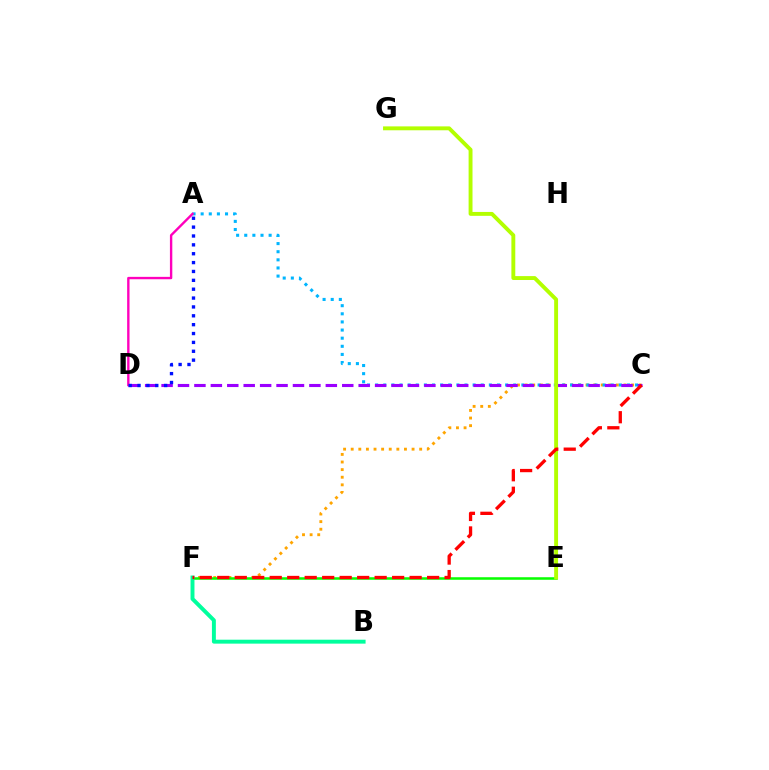{('C', 'F'): [{'color': '#ffa500', 'line_style': 'dotted', 'thickness': 2.07}, {'color': '#ff0000', 'line_style': 'dashed', 'thickness': 2.38}], ('E', 'F'): [{'color': '#08ff00', 'line_style': 'solid', 'thickness': 1.83}], ('A', 'C'): [{'color': '#00b5ff', 'line_style': 'dotted', 'thickness': 2.21}], ('B', 'F'): [{'color': '#00ff9d', 'line_style': 'solid', 'thickness': 2.83}], ('C', 'D'): [{'color': '#9b00ff', 'line_style': 'dashed', 'thickness': 2.23}], ('E', 'G'): [{'color': '#b3ff00', 'line_style': 'solid', 'thickness': 2.81}], ('A', 'D'): [{'color': '#ff00bd', 'line_style': 'solid', 'thickness': 1.72}, {'color': '#0010ff', 'line_style': 'dotted', 'thickness': 2.41}]}